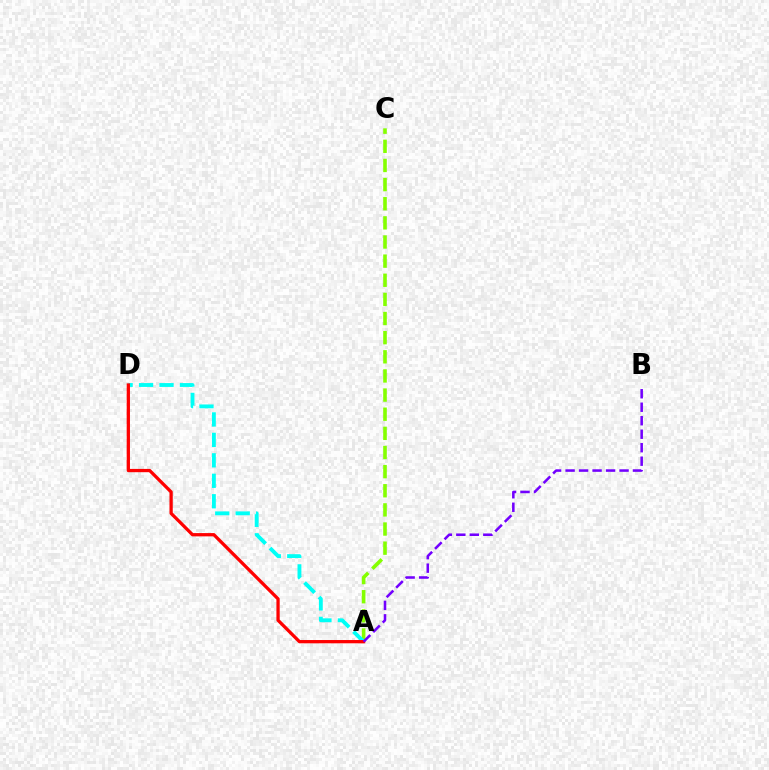{('A', 'C'): [{'color': '#84ff00', 'line_style': 'dashed', 'thickness': 2.6}], ('A', 'D'): [{'color': '#00fff6', 'line_style': 'dashed', 'thickness': 2.78}, {'color': '#ff0000', 'line_style': 'solid', 'thickness': 2.36}], ('A', 'B'): [{'color': '#7200ff', 'line_style': 'dashed', 'thickness': 1.83}]}